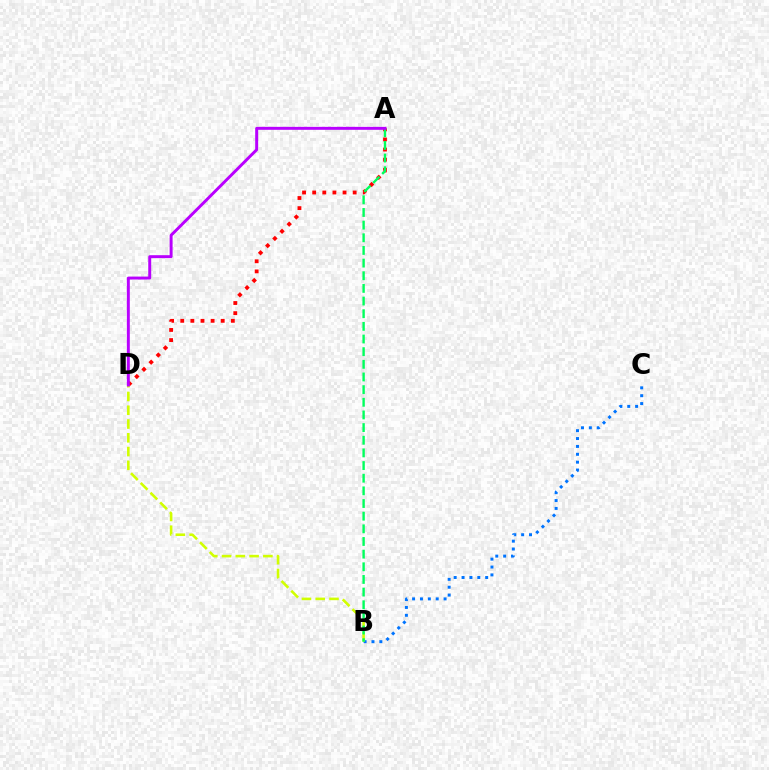{('A', 'D'): [{'color': '#ff0000', 'line_style': 'dotted', 'thickness': 2.75}, {'color': '#b900ff', 'line_style': 'solid', 'thickness': 2.13}], ('B', 'C'): [{'color': '#0074ff', 'line_style': 'dotted', 'thickness': 2.14}], ('B', 'D'): [{'color': '#d1ff00', 'line_style': 'dashed', 'thickness': 1.87}], ('A', 'B'): [{'color': '#00ff5c', 'line_style': 'dashed', 'thickness': 1.72}]}